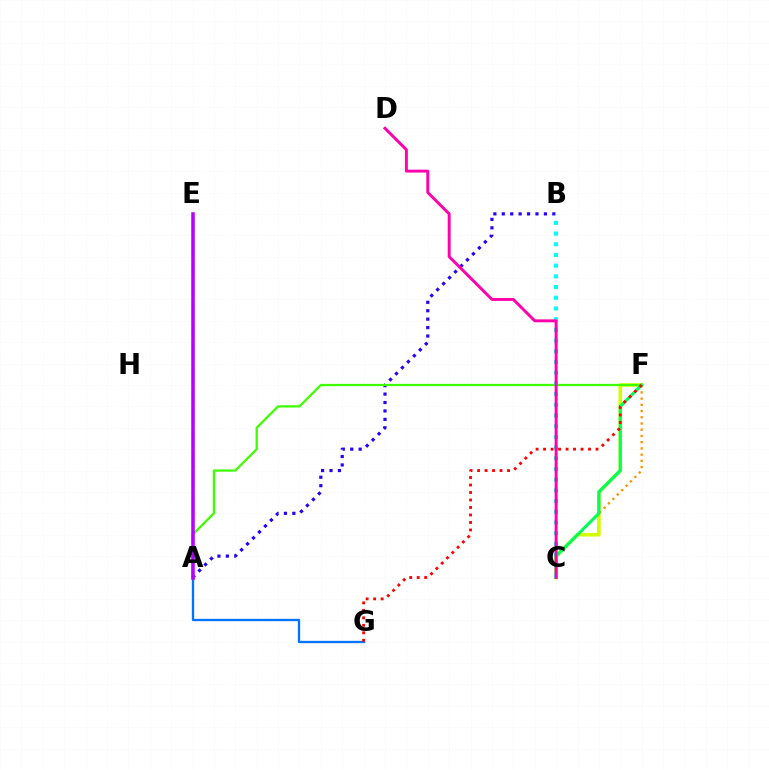{('C', 'F'): [{'color': '#d1ff00', 'line_style': 'solid', 'thickness': 2.61}, {'color': '#ff9400', 'line_style': 'dotted', 'thickness': 1.69}, {'color': '#00ff5c', 'line_style': 'solid', 'thickness': 2.22}], ('A', 'B'): [{'color': '#2500ff', 'line_style': 'dotted', 'thickness': 2.29}], ('A', 'F'): [{'color': '#3dff00', 'line_style': 'solid', 'thickness': 1.62}], ('A', 'G'): [{'color': '#0074ff', 'line_style': 'solid', 'thickness': 1.67}], ('A', 'E'): [{'color': '#b900ff', 'line_style': 'solid', 'thickness': 2.55}], ('F', 'G'): [{'color': '#ff0000', 'line_style': 'dotted', 'thickness': 2.03}], ('B', 'C'): [{'color': '#00fff6', 'line_style': 'dotted', 'thickness': 2.91}], ('C', 'D'): [{'color': '#ff00ac', 'line_style': 'solid', 'thickness': 2.11}]}